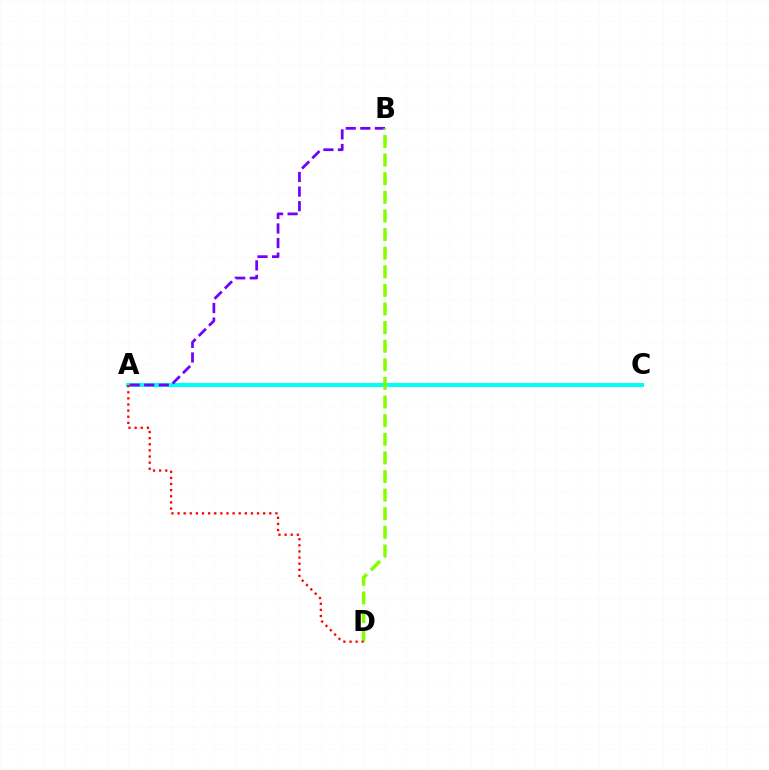{('A', 'C'): [{'color': '#00fff6', 'line_style': 'solid', 'thickness': 2.91}], ('A', 'B'): [{'color': '#7200ff', 'line_style': 'dashed', 'thickness': 1.98}], ('B', 'D'): [{'color': '#84ff00', 'line_style': 'dashed', 'thickness': 2.53}], ('A', 'D'): [{'color': '#ff0000', 'line_style': 'dotted', 'thickness': 1.66}]}